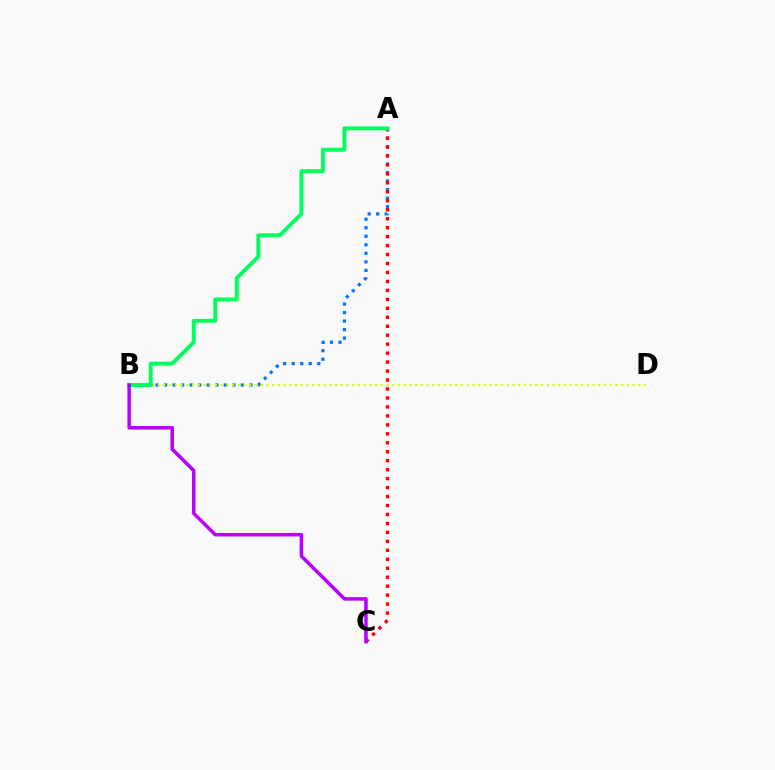{('A', 'B'): [{'color': '#0074ff', 'line_style': 'dotted', 'thickness': 2.32}, {'color': '#00ff5c', 'line_style': 'solid', 'thickness': 2.83}], ('B', 'D'): [{'color': '#d1ff00', 'line_style': 'dotted', 'thickness': 1.55}], ('A', 'C'): [{'color': '#ff0000', 'line_style': 'dotted', 'thickness': 2.44}], ('B', 'C'): [{'color': '#b900ff', 'line_style': 'solid', 'thickness': 2.53}]}